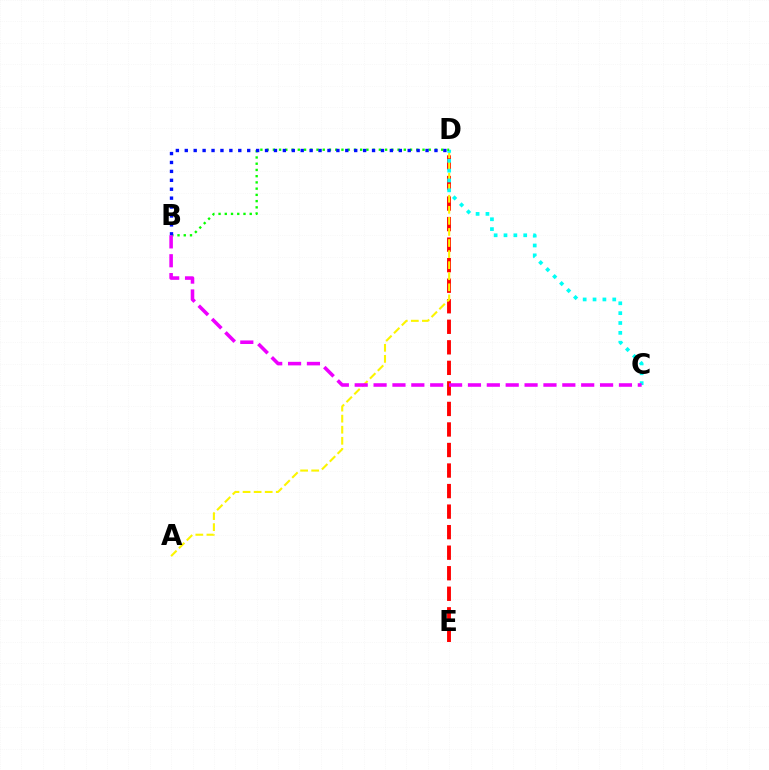{('D', 'E'): [{'color': '#ff0000', 'line_style': 'dashed', 'thickness': 2.79}], ('A', 'D'): [{'color': '#fcf500', 'line_style': 'dashed', 'thickness': 1.5}], ('C', 'D'): [{'color': '#00fff6', 'line_style': 'dotted', 'thickness': 2.68}], ('B', 'D'): [{'color': '#08ff00', 'line_style': 'dotted', 'thickness': 1.69}, {'color': '#0010ff', 'line_style': 'dotted', 'thickness': 2.42}], ('B', 'C'): [{'color': '#ee00ff', 'line_style': 'dashed', 'thickness': 2.56}]}